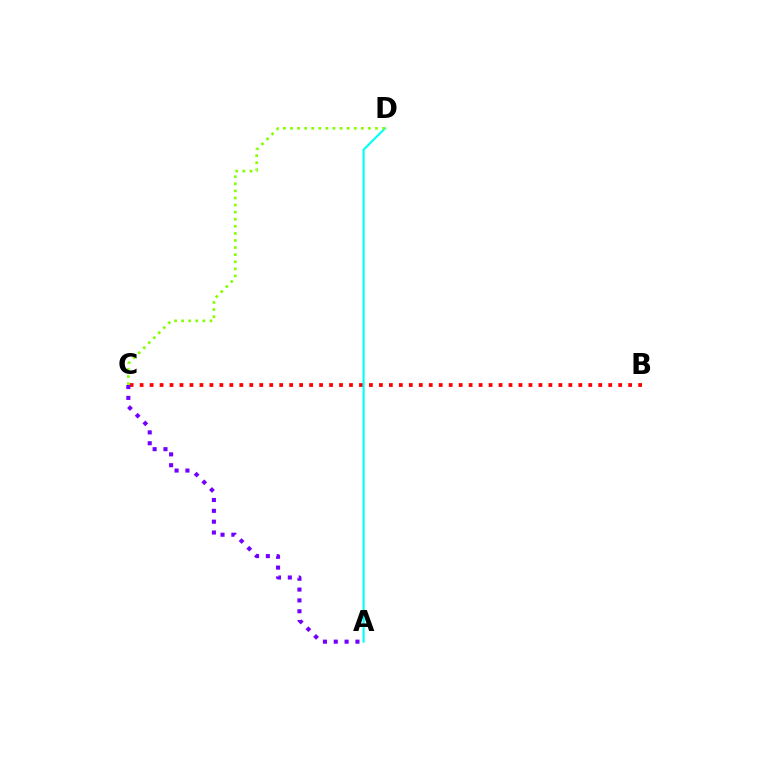{('B', 'C'): [{'color': '#ff0000', 'line_style': 'dotted', 'thickness': 2.71}], ('A', 'D'): [{'color': '#00fff6', 'line_style': 'solid', 'thickness': 1.52}], ('A', 'C'): [{'color': '#7200ff', 'line_style': 'dotted', 'thickness': 2.95}], ('C', 'D'): [{'color': '#84ff00', 'line_style': 'dotted', 'thickness': 1.92}]}